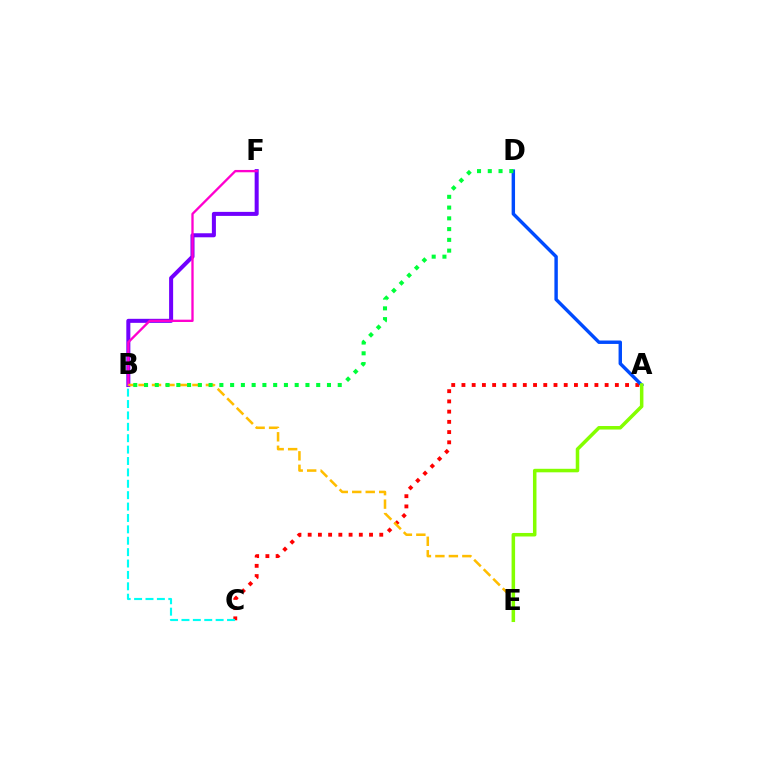{('B', 'F'): [{'color': '#7200ff', 'line_style': 'solid', 'thickness': 2.9}, {'color': '#ff00cf', 'line_style': 'solid', 'thickness': 1.67}], ('A', 'C'): [{'color': '#ff0000', 'line_style': 'dotted', 'thickness': 2.78}], ('A', 'D'): [{'color': '#004bff', 'line_style': 'solid', 'thickness': 2.46}], ('B', 'C'): [{'color': '#00fff6', 'line_style': 'dashed', 'thickness': 1.55}], ('B', 'E'): [{'color': '#ffbd00', 'line_style': 'dashed', 'thickness': 1.83}], ('A', 'E'): [{'color': '#84ff00', 'line_style': 'solid', 'thickness': 2.53}], ('B', 'D'): [{'color': '#00ff39', 'line_style': 'dotted', 'thickness': 2.92}]}